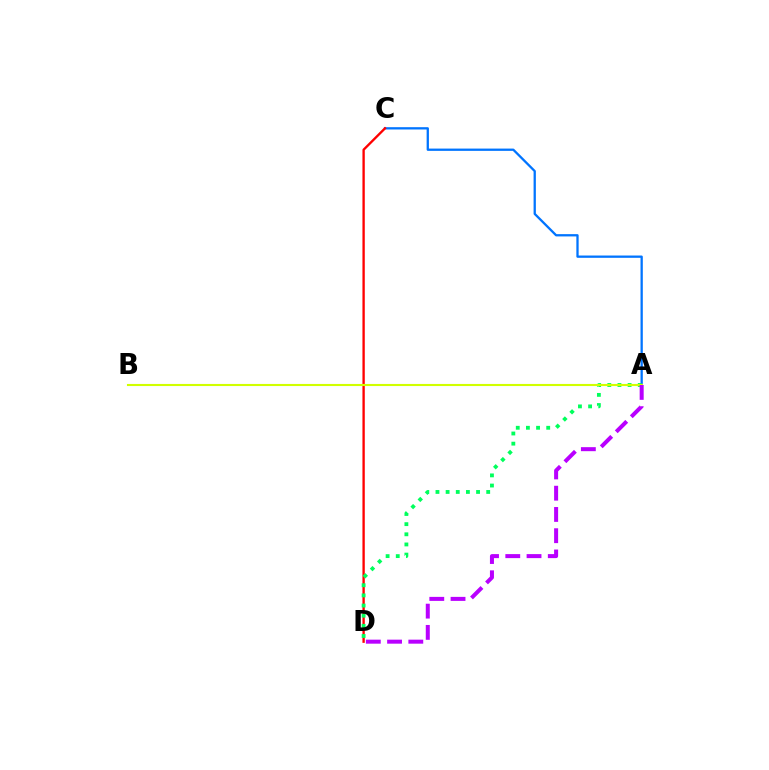{('A', 'C'): [{'color': '#0074ff', 'line_style': 'solid', 'thickness': 1.65}], ('C', 'D'): [{'color': '#ff0000', 'line_style': 'solid', 'thickness': 1.69}], ('A', 'D'): [{'color': '#00ff5c', 'line_style': 'dotted', 'thickness': 2.76}, {'color': '#b900ff', 'line_style': 'dashed', 'thickness': 2.89}], ('A', 'B'): [{'color': '#d1ff00', 'line_style': 'solid', 'thickness': 1.52}]}